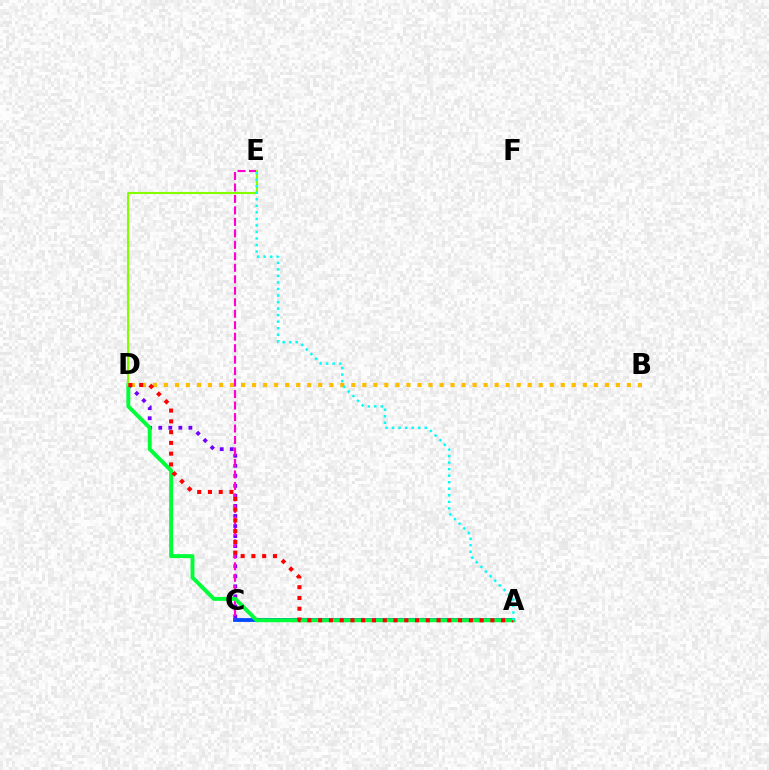{('A', 'C'): [{'color': '#004bff', 'line_style': 'solid', 'thickness': 2.75}], ('C', 'D'): [{'color': '#7200ff', 'line_style': 'dotted', 'thickness': 2.73}], ('B', 'D'): [{'color': '#ffbd00', 'line_style': 'dotted', 'thickness': 3.0}], ('C', 'E'): [{'color': '#ff00cf', 'line_style': 'dashed', 'thickness': 1.56}], ('A', 'D'): [{'color': '#00ff39', 'line_style': 'solid', 'thickness': 2.82}, {'color': '#ff0000', 'line_style': 'dotted', 'thickness': 2.92}], ('D', 'E'): [{'color': '#84ff00', 'line_style': 'solid', 'thickness': 1.53}], ('A', 'E'): [{'color': '#00fff6', 'line_style': 'dotted', 'thickness': 1.78}]}